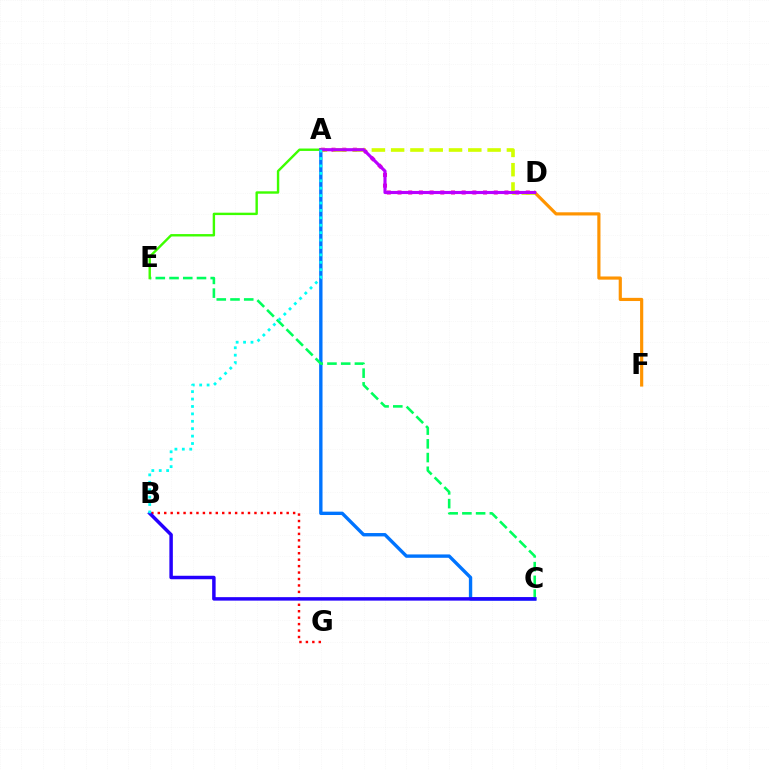{('A', 'C'): [{'color': '#0074ff', 'line_style': 'solid', 'thickness': 2.42}], ('A', 'D'): [{'color': '#ff00ac', 'line_style': 'dotted', 'thickness': 2.9}, {'color': '#d1ff00', 'line_style': 'dashed', 'thickness': 2.62}, {'color': '#b900ff', 'line_style': 'solid', 'thickness': 2.25}], ('D', 'F'): [{'color': '#ff9400', 'line_style': 'solid', 'thickness': 2.28}], ('B', 'G'): [{'color': '#ff0000', 'line_style': 'dotted', 'thickness': 1.75}], ('C', 'E'): [{'color': '#00ff5c', 'line_style': 'dashed', 'thickness': 1.86}], ('A', 'E'): [{'color': '#3dff00', 'line_style': 'solid', 'thickness': 1.73}], ('B', 'C'): [{'color': '#2500ff', 'line_style': 'solid', 'thickness': 2.5}], ('A', 'B'): [{'color': '#00fff6', 'line_style': 'dotted', 'thickness': 2.01}]}